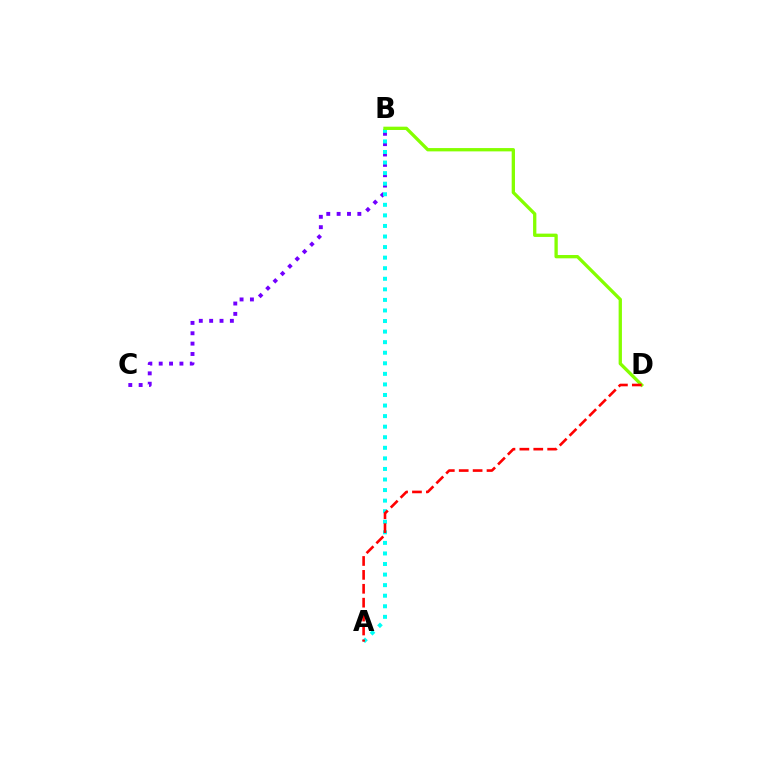{('B', 'C'): [{'color': '#7200ff', 'line_style': 'dotted', 'thickness': 2.81}], ('A', 'B'): [{'color': '#00fff6', 'line_style': 'dotted', 'thickness': 2.87}], ('B', 'D'): [{'color': '#84ff00', 'line_style': 'solid', 'thickness': 2.38}], ('A', 'D'): [{'color': '#ff0000', 'line_style': 'dashed', 'thickness': 1.89}]}